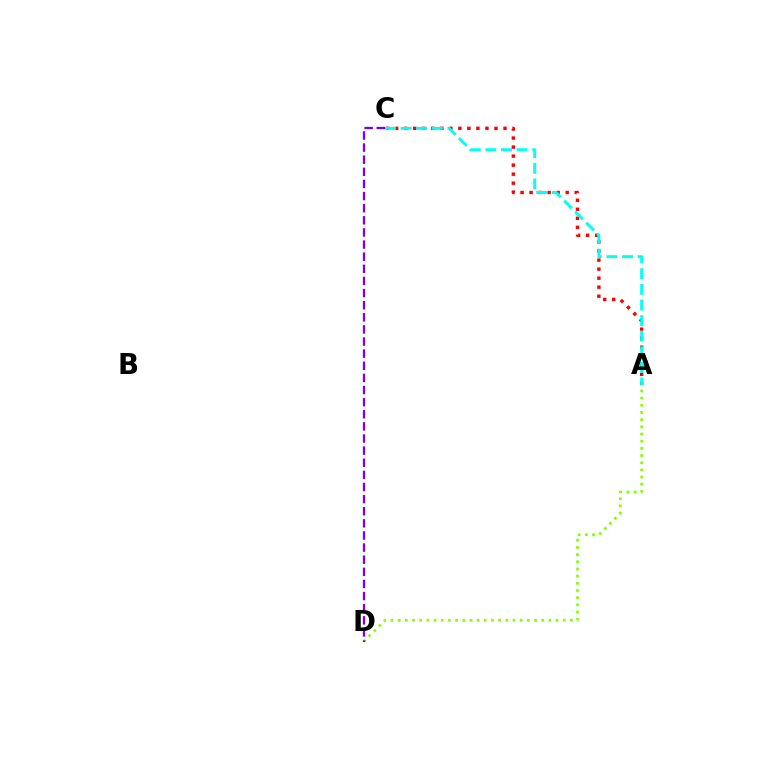{('A', 'D'): [{'color': '#84ff00', 'line_style': 'dotted', 'thickness': 1.95}], ('A', 'C'): [{'color': '#ff0000', 'line_style': 'dotted', 'thickness': 2.45}, {'color': '#00fff6', 'line_style': 'dashed', 'thickness': 2.12}], ('C', 'D'): [{'color': '#7200ff', 'line_style': 'dashed', 'thickness': 1.65}]}